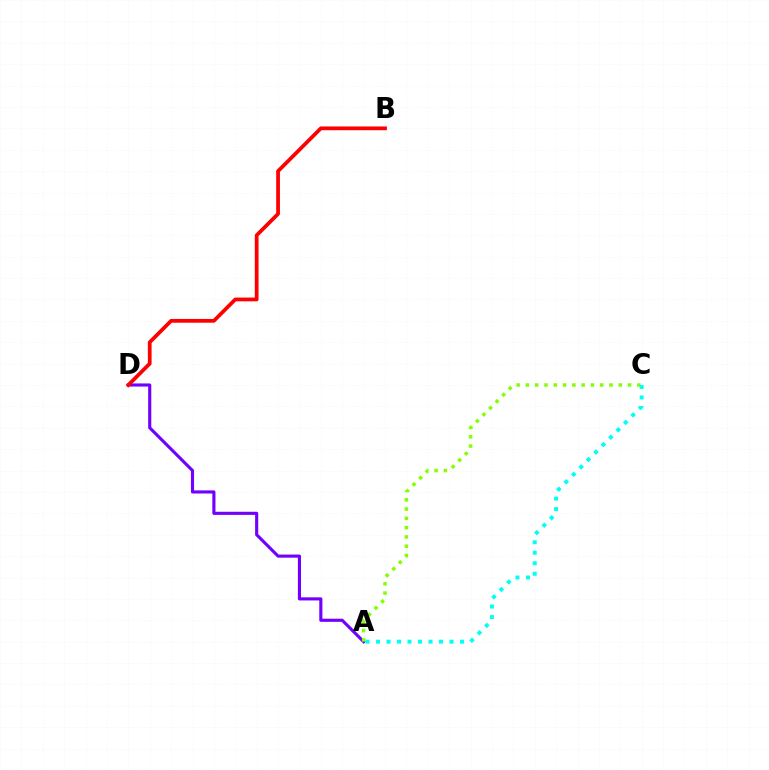{('A', 'D'): [{'color': '#7200ff', 'line_style': 'solid', 'thickness': 2.25}], ('A', 'C'): [{'color': '#84ff00', 'line_style': 'dotted', 'thickness': 2.52}, {'color': '#00fff6', 'line_style': 'dotted', 'thickness': 2.85}], ('B', 'D'): [{'color': '#ff0000', 'line_style': 'solid', 'thickness': 2.7}]}